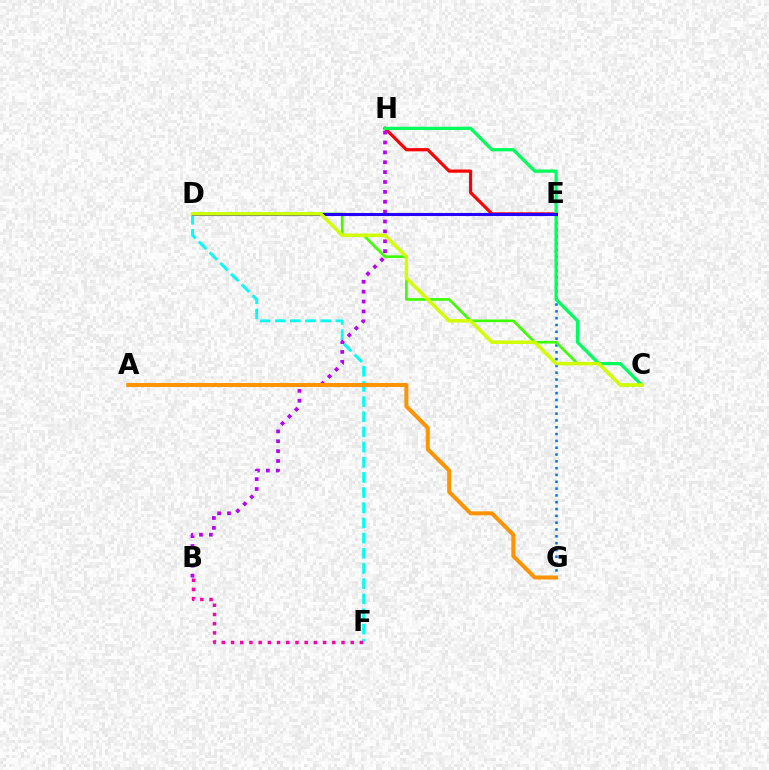{('E', 'G'): [{'color': '#0074ff', 'line_style': 'dotted', 'thickness': 1.85}], ('E', 'H'): [{'color': '#ff0000', 'line_style': 'solid', 'thickness': 2.3}], ('D', 'F'): [{'color': '#00fff6', 'line_style': 'dashed', 'thickness': 2.06}], ('B', 'H'): [{'color': '#b900ff', 'line_style': 'dotted', 'thickness': 2.68}], ('C', 'D'): [{'color': '#3dff00', 'line_style': 'solid', 'thickness': 1.91}, {'color': '#d1ff00', 'line_style': 'solid', 'thickness': 2.5}], ('C', 'H'): [{'color': '#00ff5c', 'line_style': 'solid', 'thickness': 2.35}], ('D', 'E'): [{'color': '#2500ff', 'line_style': 'solid', 'thickness': 2.21}], ('A', 'G'): [{'color': '#ff9400', 'line_style': 'solid', 'thickness': 2.88}], ('B', 'F'): [{'color': '#ff00ac', 'line_style': 'dotted', 'thickness': 2.5}]}